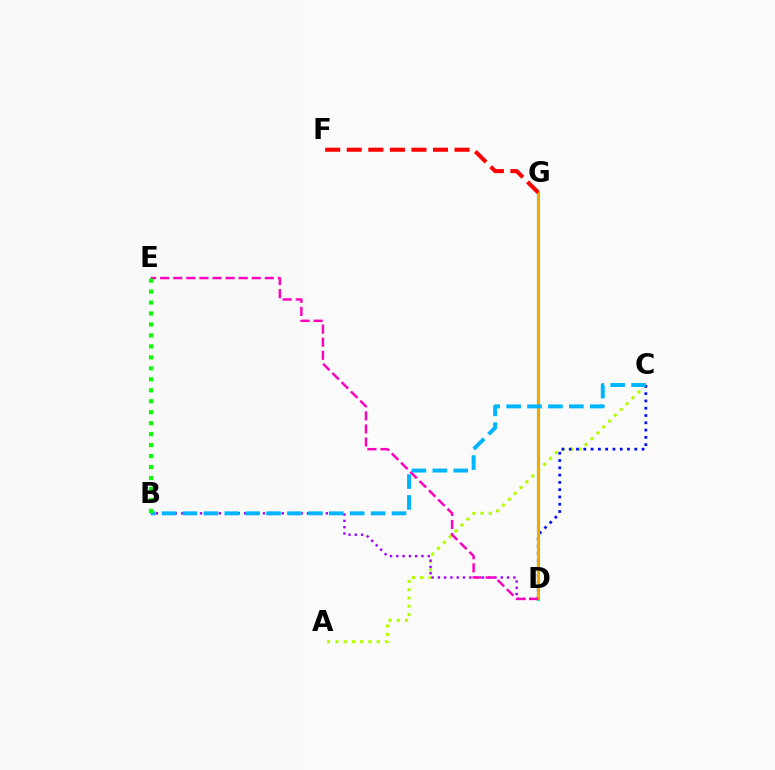{('A', 'C'): [{'color': '#b3ff00', 'line_style': 'dotted', 'thickness': 2.25}], ('B', 'D'): [{'color': '#9b00ff', 'line_style': 'dotted', 'thickness': 1.71}], ('C', 'D'): [{'color': '#0010ff', 'line_style': 'dotted', 'thickness': 1.98}], ('D', 'G'): [{'color': '#00ff9d', 'line_style': 'solid', 'thickness': 2.28}, {'color': '#ffa500', 'line_style': 'solid', 'thickness': 1.52}], ('D', 'E'): [{'color': '#ff00bd', 'line_style': 'dashed', 'thickness': 1.78}], ('B', 'C'): [{'color': '#00b5ff', 'line_style': 'dashed', 'thickness': 2.84}], ('B', 'E'): [{'color': '#08ff00', 'line_style': 'dotted', 'thickness': 2.98}], ('F', 'G'): [{'color': '#ff0000', 'line_style': 'dashed', 'thickness': 2.93}]}